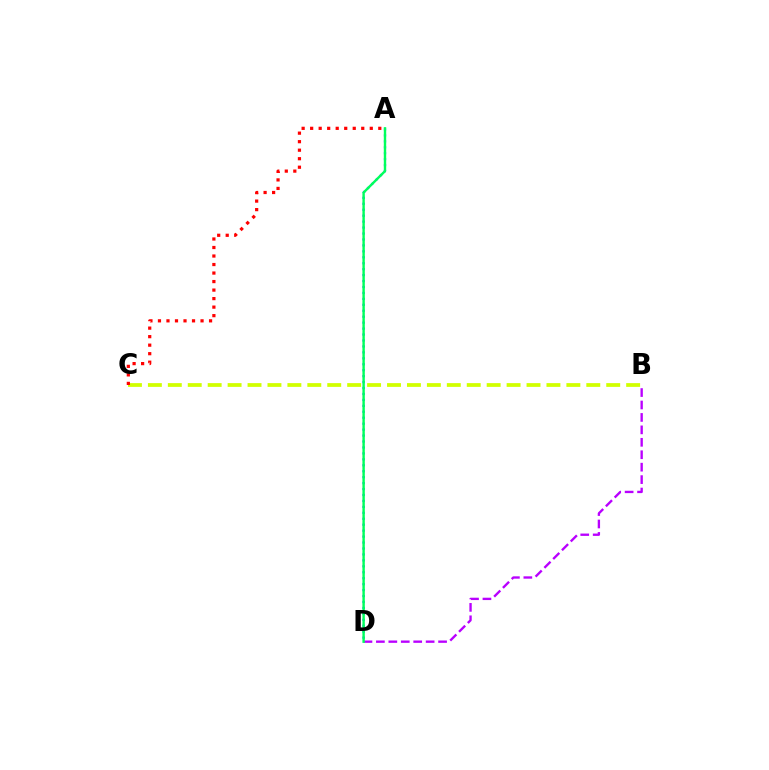{('B', 'D'): [{'color': '#b900ff', 'line_style': 'dashed', 'thickness': 1.69}], ('A', 'D'): [{'color': '#0074ff', 'line_style': 'dotted', 'thickness': 1.61}, {'color': '#00ff5c', 'line_style': 'solid', 'thickness': 1.73}], ('B', 'C'): [{'color': '#d1ff00', 'line_style': 'dashed', 'thickness': 2.71}], ('A', 'C'): [{'color': '#ff0000', 'line_style': 'dotted', 'thickness': 2.31}]}